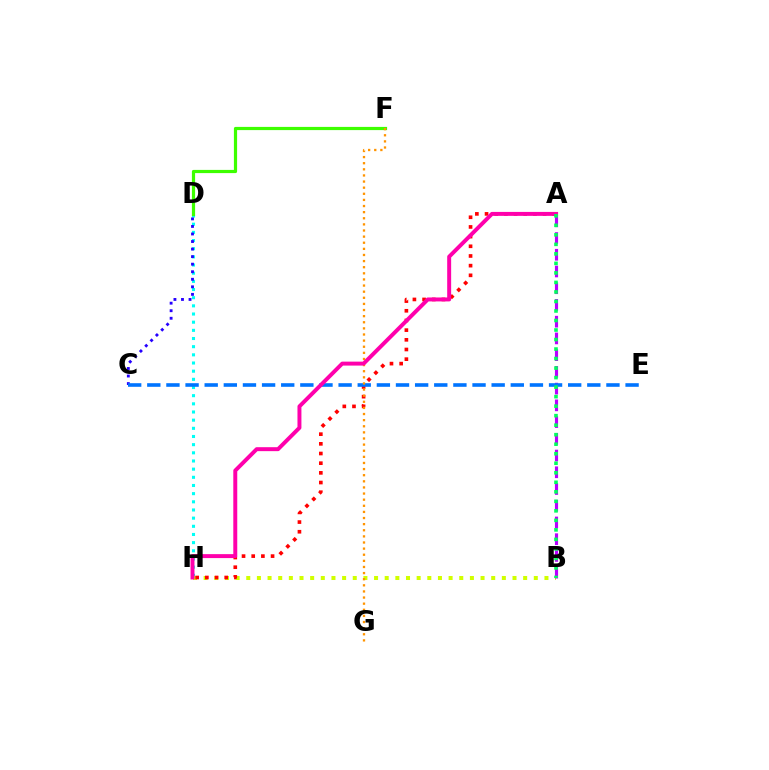{('D', 'H'): [{'color': '#00fff6', 'line_style': 'dotted', 'thickness': 2.22}], ('C', 'D'): [{'color': '#2500ff', 'line_style': 'dotted', 'thickness': 2.05}], ('B', 'H'): [{'color': '#d1ff00', 'line_style': 'dotted', 'thickness': 2.89}], ('A', 'H'): [{'color': '#ff0000', 'line_style': 'dotted', 'thickness': 2.63}, {'color': '#ff00ac', 'line_style': 'solid', 'thickness': 2.85}], ('A', 'B'): [{'color': '#b900ff', 'line_style': 'dashed', 'thickness': 2.27}, {'color': '#00ff5c', 'line_style': 'dotted', 'thickness': 2.59}], ('D', 'F'): [{'color': '#3dff00', 'line_style': 'solid', 'thickness': 2.3}], ('C', 'E'): [{'color': '#0074ff', 'line_style': 'dashed', 'thickness': 2.6}], ('F', 'G'): [{'color': '#ff9400', 'line_style': 'dotted', 'thickness': 1.66}]}